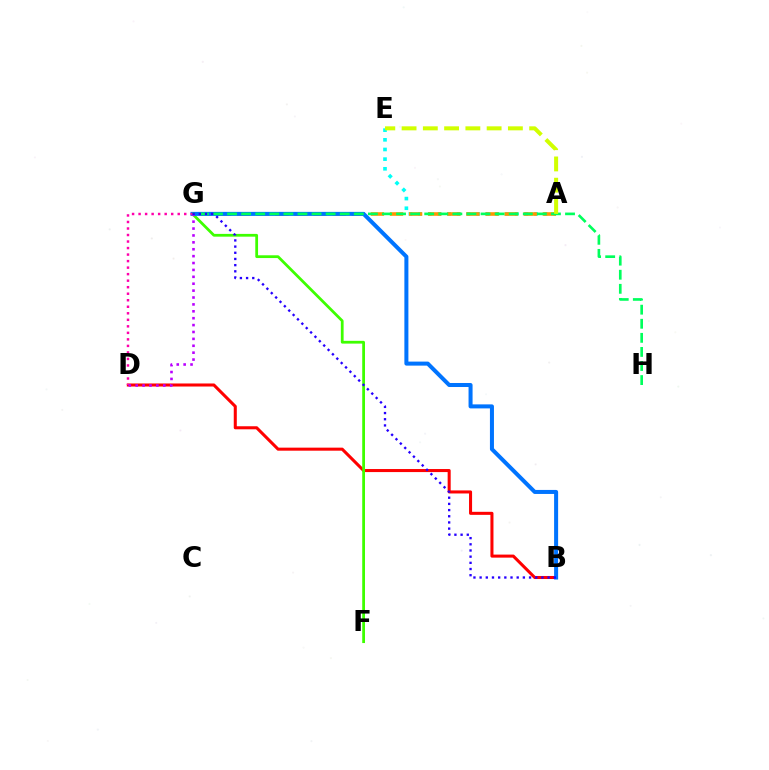{('B', 'D'): [{'color': '#ff0000', 'line_style': 'solid', 'thickness': 2.19}], ('F', 'G'): [{'color': '#3dff00', 'line_style': 'solid', 'thickness': 1.99}], ('A', 'E'): [{'color': '#00fff6', 'line_style': 'dotted', 'thickness': 2.62}, {'color': '#d1ff00', 'line_style': 'dashed', 'thickness': 2.89}], ('A', 'G'): [{'color': '#ff9400', 'line_style': 'dashed', 'thickness': 2.59}], ('B', 'G'): [{'color': '#0074ff', 'line_style': 'solid', 'thickness': 2.89}, {'color': '#2500ff', 'line_style': 'dotted', 'thickness': 1.68}], ('D', 'G'): [{'color': '#ff00ac', 'line_style': 'dotted', 'thickness': 1.77}, {'color': '#b900ff', 'line_style': 'dotted', 'thickness': 1.87}], ('G', 'H'): [{'color': '#00ff5c', 'line_style': 'dashed', 'thickness': 1.91}]}